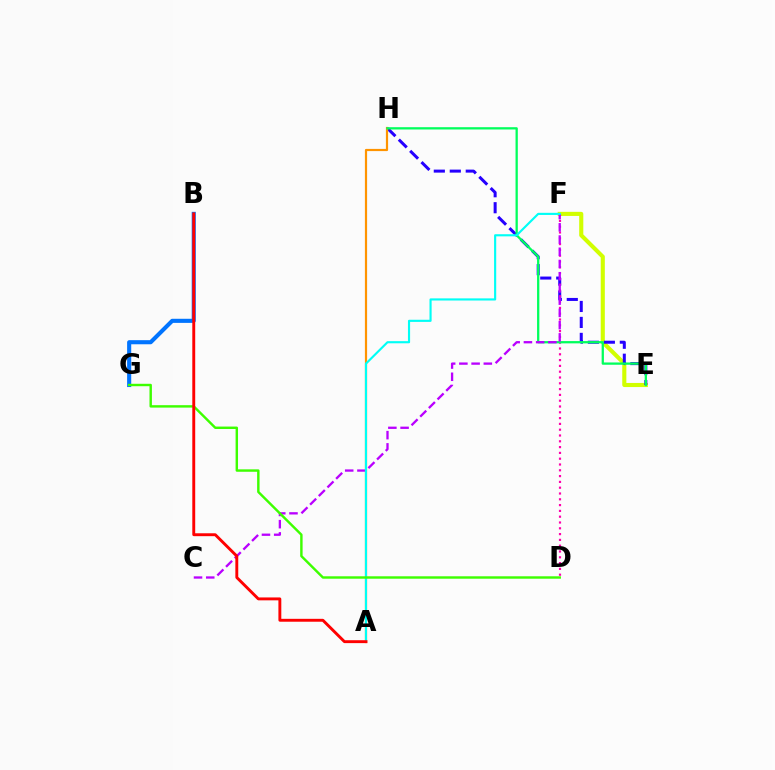{('E', 'F'): [{'color': '#d1ff00', 'line_style': 'solid', 'thickness': 2.95}], ('E', 'H'): [{'color': '#2500ff', 'line_style': 'dashed', 'thickness': 2.17}, {'color': '#00ff5c', 'line_style': 'solid', 'thickness': 1.64}], ('B', 'G'): [{'color': '#0074ff', 'line_style': 'solid', 'thickness': 2.96}], ('A', 'H'): [{'color': '#ff9400', 'line_style': 'solid', 'thickness': 1.58}], ('D', 'F'): [{'color': '#ff00ac', 'line_style': 'dotted', 'thickness': 1.58}], ('C', 'F'): [{'color': '#b900ff', 'line_style': 'dashed', 'thickness': 1.66}], ('A', 'F'): [{'color': '#00fff6', 'line_style': 'solid', 'thickness': 1.54}], ('D', 'G'): [{'color': '#3dff00', 'line_style': 'solid', 'thickness': 1.75}], ('A', 'B'): [{'color': '#ff0000', 'line_style': 'solid', 'thickness': 2.09}]}